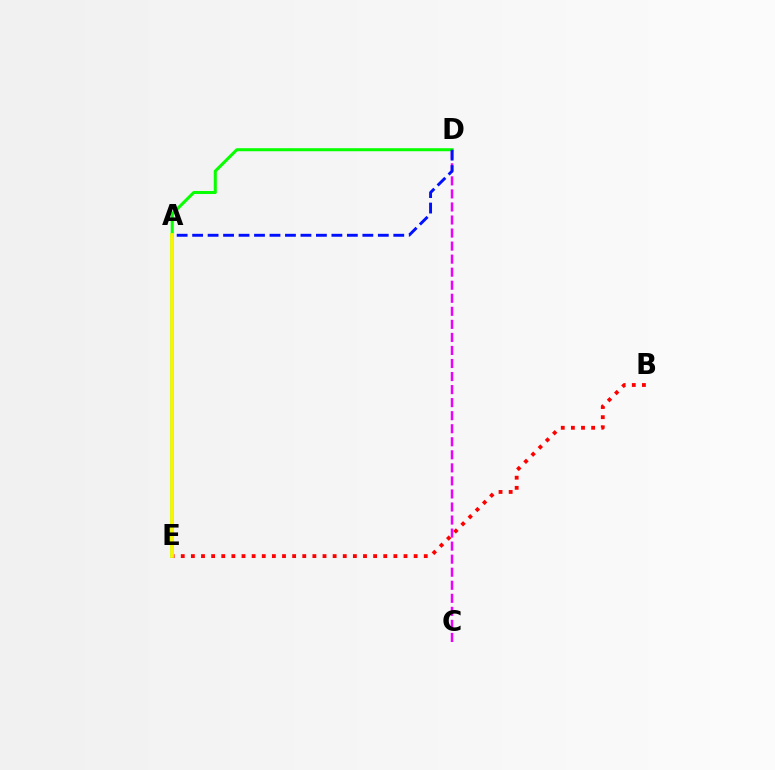{('A', 'E'): [{'color': '#00fff6', 'line_style': 'solid', 'thickness': 2.85}, {'color': '#fcf500', 'line_style': 'solid', 'thickness': 2.73}], ('C', 'D'): [{'color': '#ee00ff', 'line_style': 'dashed', 'thickness': 1.77}], ('A', 'D'): [{'color': '#08ff00', 'line_style': 'solid', 'thickness': 2.19}, {'color': '#0010ff', 'line_style': 'dashed', 'thickness': 2.1}], ('B', 'E'): [{'color': '#ff0000', 'line_style': 'dotted', 'thickness': 2.75}]}